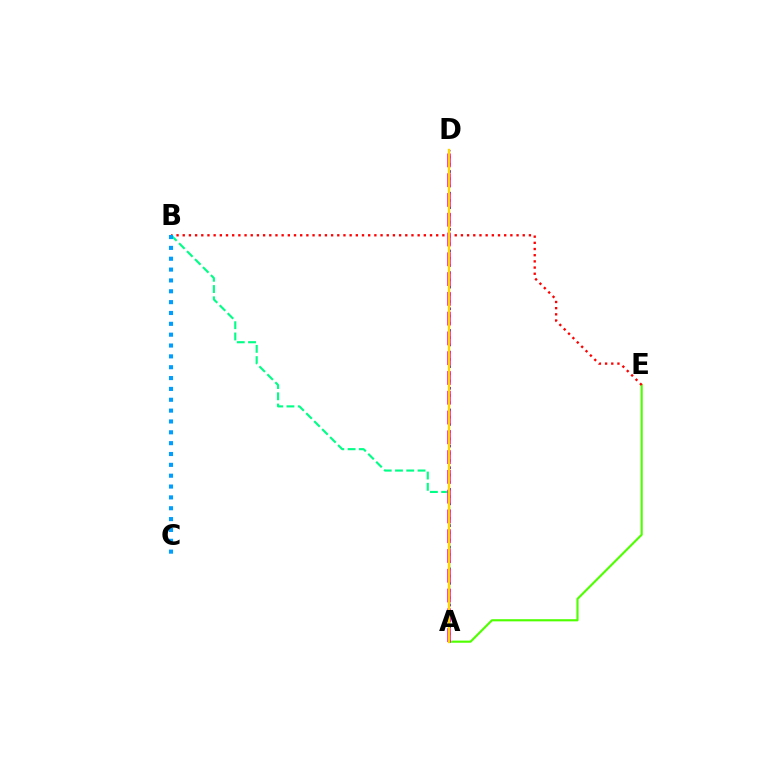{('A', 'E'): [{'color': '#4fff00', 'line_style': 'solid', 'thickness': 1.55}], ('A', 'D'): [{'color': '#3700ff', 'line_style': 'dotted', 'thickness': 1.96}, {'color': '#ff00ed', 'line_style': 'dashed', 'thickness': 2.69}, {'color': '#ffd500', 'line_style': 'solid', 'thickness': 1.7}], ('B', 'E'): [{'color': '#ff0000', 'line_style': 'dotted', 'thickness': 1.68}], ('A', 'B'): [{'color': '#00ff86', 'line_style': 'dashed', 'thickness': 1.53}], ('B', 'C'): [{'color': '#009eff', 'line_style': 'dotted', 'thickness': 2.95}]}